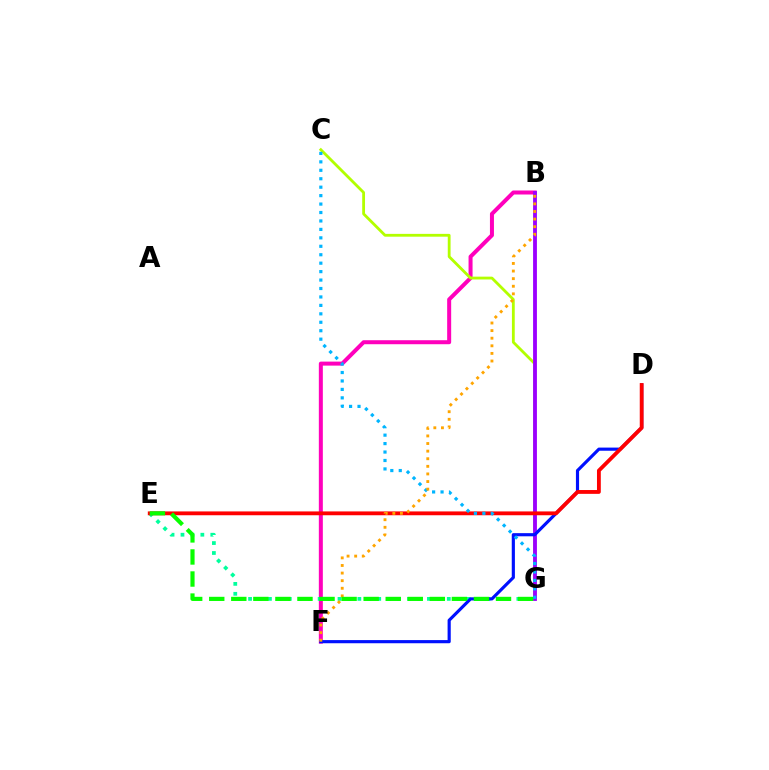{('B', 'F'): [{'color': '#ff00bd', 'line_style': 'solid', 'thickness': 2.88}, {'color': '#ffa500', 'line_style': 'dotted', 'thickness': 2.07}], ('E', 'G'): [{'color': '#00ff9d', 'line_style': 'dotted', 'thickness': 2.7}, {'color': '#08ff00', 'line_style': 'dashed', 'thickness': 3.0}], ('C', 'G'): [{'color': '#b3ff00', 'line_style': 'solid', 'thickness': 2.02}, {'color': '#00b5ff', 'line_style': 'dotted', 'thickness': 2.29}], ('B', 'G'): [{'color': '#9b00ff', 'line_style': 'solid', 'thickness': 2.76}], ('D', 'F'): [{'color': '#0010ff', 'line_style': 'solid', 'thickness': 2.27}], ('D', 'E'): [{'color': '#ff0000', 'line_style': 'solid', 'thickness': 2.75}]}